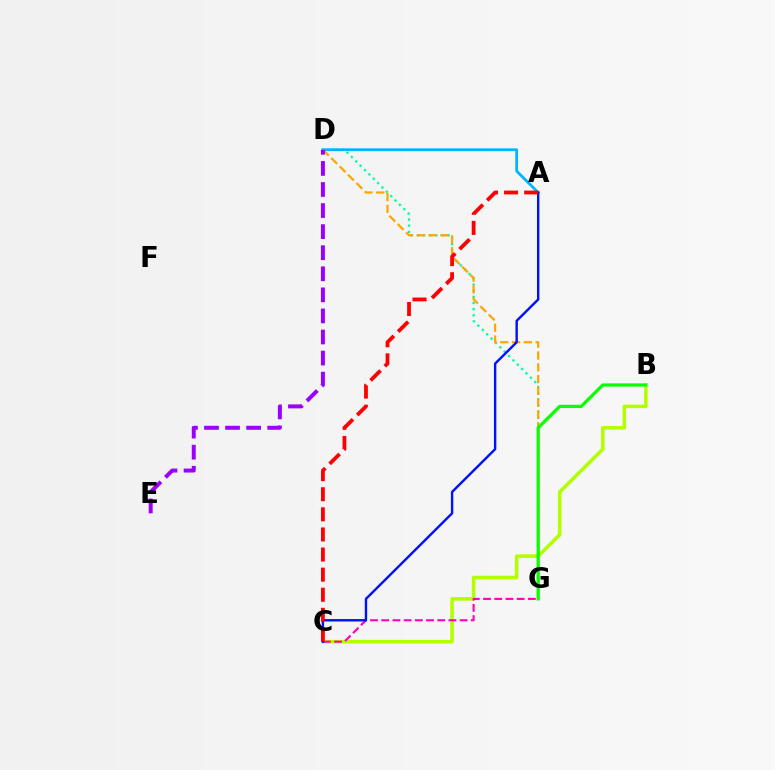{('D', 'G'): [{'color': '#00ff9d', 'line_style': 'dotted', 'thickness': 1.67}, {'color': '#ffa500', 'line_style': 'dashed', 'thickness': 1.6}], ('B', 'C'): [{'color': '#b3ff00', 'line_style': 'solid', 'thickness': 2.55}], ('C', 'G'): [{'color': '#ff00bd', 'line_style': 'dashed', 'thickness': 1.52}], ('A', 'D'): [{'color': '#00b5ff', 'line_style': 'solid', 'thickness': 1.98}], ('D', 'E'): [{'color': '#9b00ff', 'line_style': 'dashed', 'thickness': 2.86}], ('A', 'C'): [{'color': '#0010ff', 'line_style': 'solid', 'thickness': 1.73}, {'color': '#ff0000', 'line_style': 'dashed', 'thickness': 2.73}], ('B', 'G'): [{'color': '#08ff00', 'line_style': 'solid', 'thickness': 2.31}]}